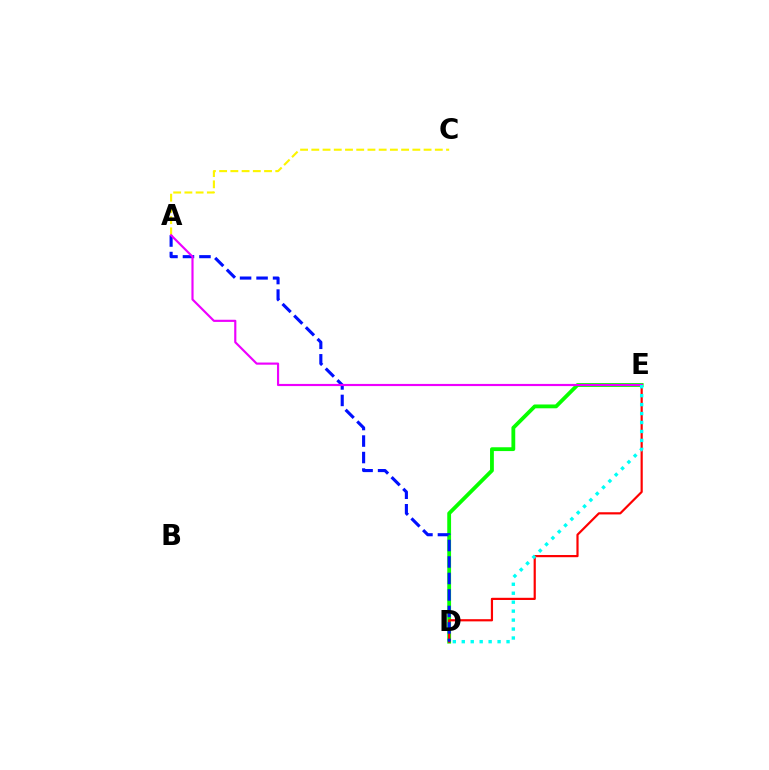{('D', 'E'): [{'color': '#08ff00', 'line_style': 'solid', 'thickness': 2.75}, {'color': '#ff0000', 'line_style': 'solid', 'thickness': 1.58}, {'color': '#00fff6', 'line_style': 'dotted', 'thickness': 2.43}], ('A', 'C'): [{'color': '#fcf500', 'line_style': 'dashed', 'thickness': 1.53}], ('A', 'D'): [{'color': '#0010ff', 'line_style': 'dashed', 'thickness': 2.24}], ('A', 'E'): [{'color': '#ee00ff', 'line_style': 'solid', 'thickness': 1.55}]}